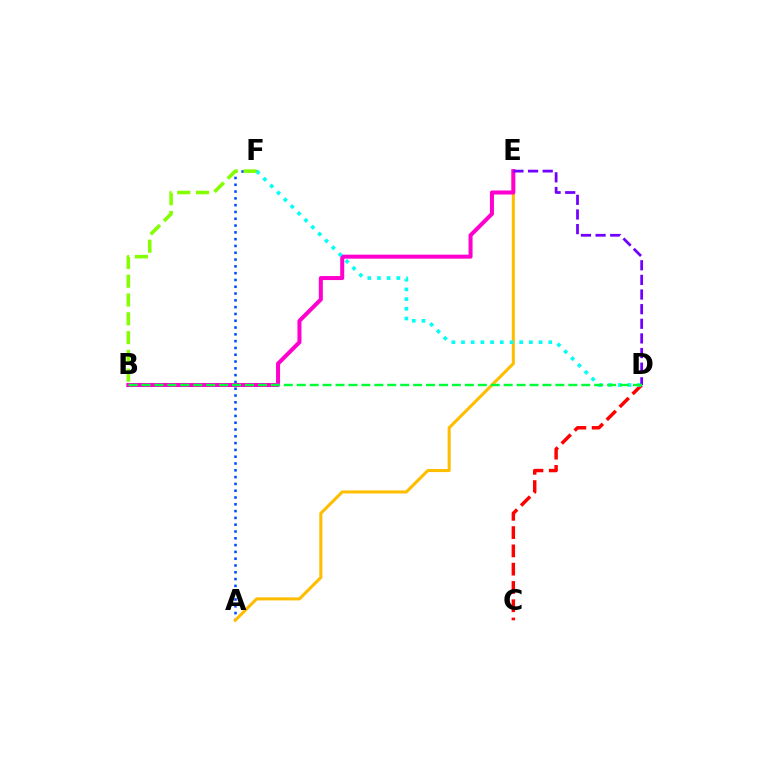{('A', 'F'): [{'color': '#004bff', 'line_style': 'dotted', 'thickness': 1.85}], ('A', 'E'): [{'color': '#ffbd00', 'line_style': 'solid', 'thickness': 2.21}], ('C', 'D'): [{'color': '#ff0000', 'line_style': 'dashed', 'thickness': 2.48}], ('B', 'E'): [{'color': '#ff00cf', 'line_style': 'solid', 'thickness': 2.89}], ('D', 'F'): [{'color': '#00fff6', 'line_style': 'dotted', 'thickness': 2.63}], ('D', 'E'): [{'color': '#7200ff', 'line_style': 'dashed', 'thickness': 1.99}], ('B', 'D'): [{'color': '#00ff39', 'line_style': 'dashed', 'thickness': 1.76}], ('B', 'F'): [{'color': '#84ff00', 'line_style': 'dashed', 'thickness': 2.55}]}